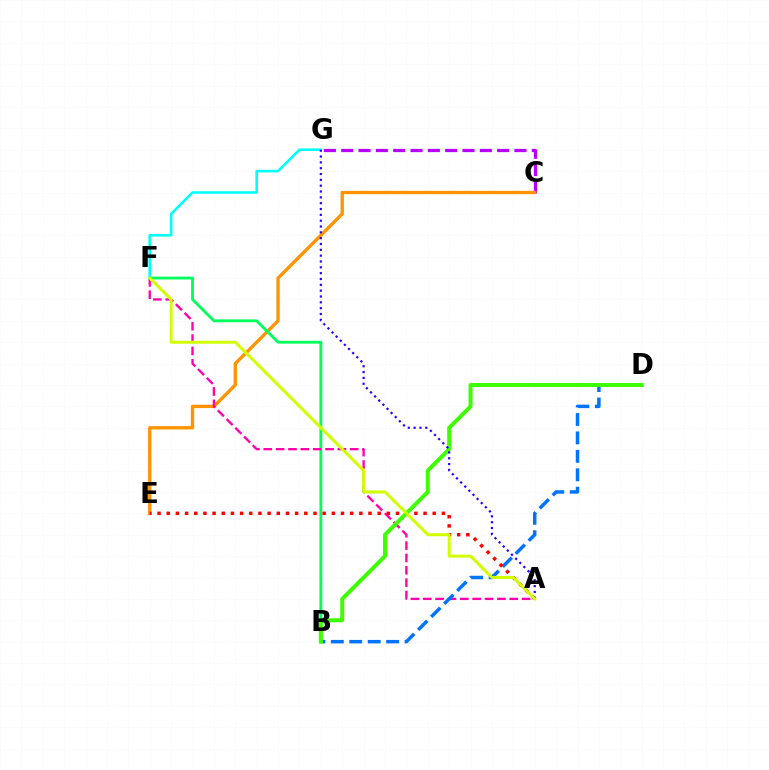{('C', 'G'): [{'color': '#b900ff', 'line_style': 'dashed', 'thickness': 2.35}], ('C', 'E'): [{'color': '#ff9400', 'line_style': 'solid', 'thickness': 2.4}], ('B', 'F'): [{'color': '#00ff5c', 'line_style': 'solid', 'thickness': 2.04}], ('A', 'F'): [{'color': '#ff00ac', 'line_style': 'dashed', 'thickness': 1.68}, {'color': '#d1ff00', 'line_style': 'solid', 'thickness': 2.14}], ('B', 'D'): [{'color': '#0074ff', 'line_style': 'dashed', 'thickness': 2.5}, {'color': '#3dff00', 'line_style': 'solid', 'thickness': 2.87}], ('F', 'G'): [{'color': '#00fff6', 'line_style': 'solid', 'thickness': 1.87}], ('A', 'E'): [{'color': '#ff0000', 'line_style': 'dotted', 'thickness': 2.49}], ('A', 'G'): [{'color': '#2500ff', 'line_style': 'dotted', 'thickness': 1.58}]}